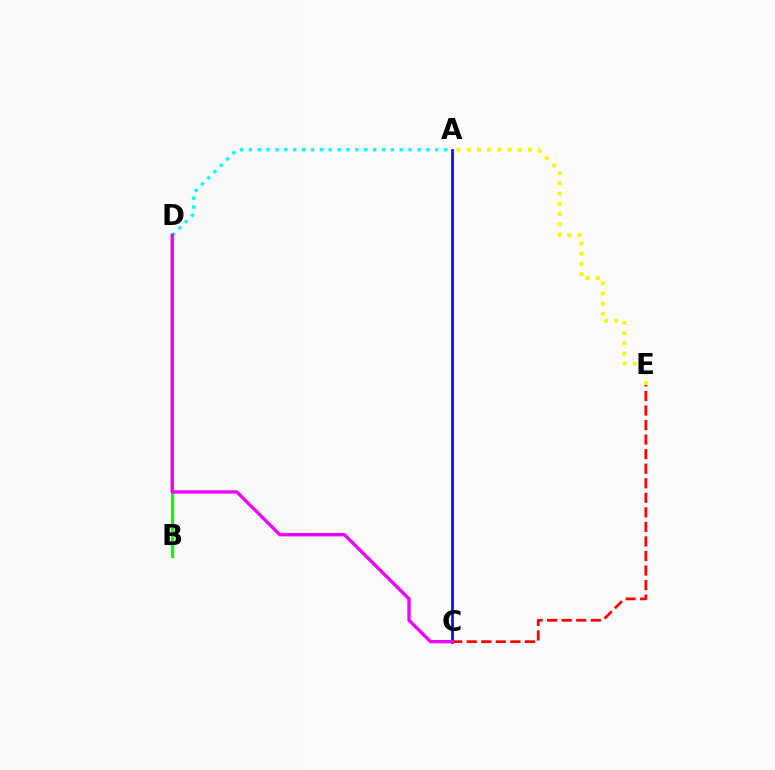{('B', 'D'): [{'color': '#08ff00', 'line_style': 'solid', 'thickness': 2.33}], ('A', 'C'): [{'color': '#0010ff', 'line_style': 'solid', 'thickness': 1.98}], ('A', 'D'): [{'color': '#00fff6', 'line_style': 'dotted', 'thickness': 2.41}], ('A', 'E'): [{'color': '#fcf500', 'line_style': 'dotted', 'thickness': 2.77}], ('C', 'E'): [{'color': '#ff0000', 'line_style': 'dashed', 'thickness': 1.98}], ('C', 'D'): [{'color': '#ee00ff', 'line_style': 'solid', 'thickness': 2.41}]}